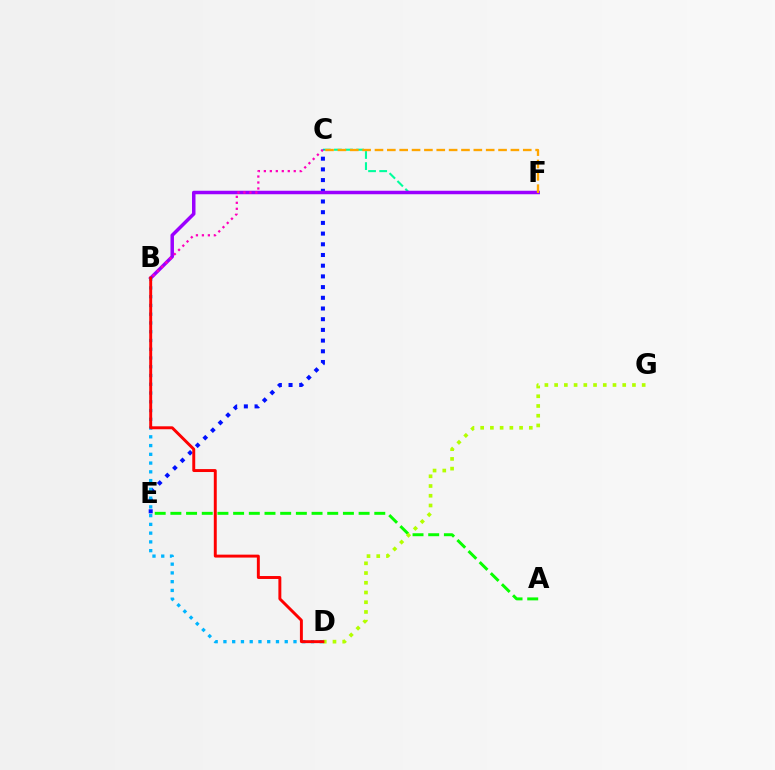{('C', 'F'): [{'color': '#00ff9d', 'line_style': 'dashed', 'thickness': 1.51}, {'color': '#ffa500', 'line_style': 'dashed', 'thickness': 1.68}], ('C', 'E'): [{'color': '#0010ff', 'line_style': 'dotted', 'thickness': 2.91}], ('B', 'F'): [{'color': '#9b00ff', 'line_style': 'solid', 'thickness': 2.51}], ('A', 'E'): [{'color': '#08ff00', 'line_style': 'dashed', 'thickness': 2.13}], ('B', 'D'): [{'color': '#00b5ff', 'line_style': 'dotted', 'thickness': 2.38}, {'color': '#ff0000', 'line_style': 'solid', 'thickness': 2.11}], ('D', 'G'): [{'color': '#b3ff00', 'line_style': 'dotted', 'thickness': 2.64}], ('B', 'C'): [{'color': '#ff00bd', 'line_style': 'dotted', 'thickness': 1.62}]}